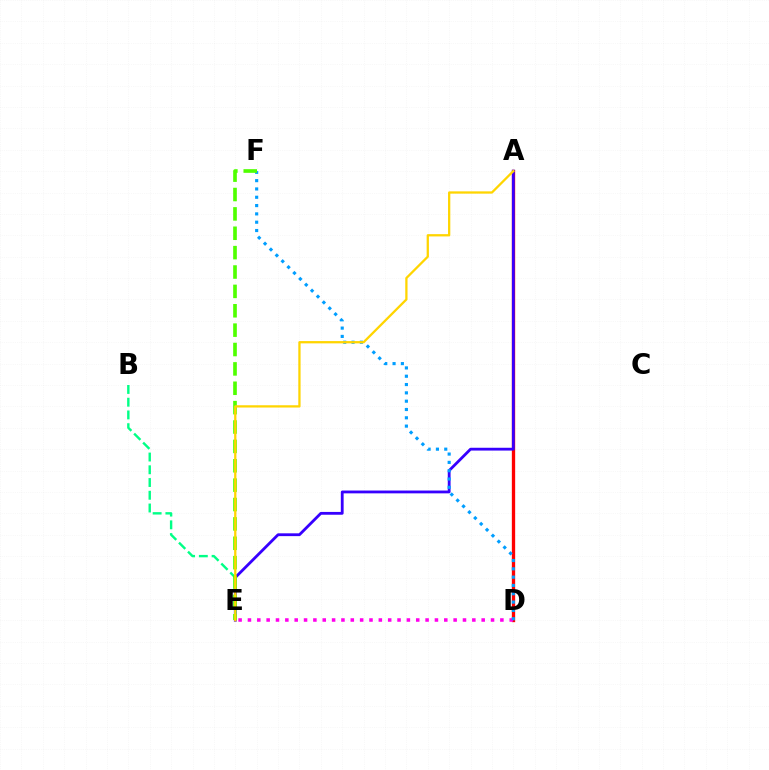{('A', 'D'): [{'color': '#ff0000', 'line_style': 'solid', 'thickness': 2.39}], ('A', 'E'): [{'color': '#3700ff', 'line_style': 'solid', 'thickness': 2.02}, {'color': '#ffd500', 'line_style': 'solid', 'thickness': 1.64}], ('D', 'E'): [{'color': '#ff00ed', 'line_style': 'dotted', 'thickness': 2.54}], ('B', 'E'): [{'color': '#00ff86', 'line_style': 'dashed', 'thickness': 1.73}], ('D', 'F'): [{'color': '#009eff', 'line_style': 'dotted', 'thickness': 2.26}], ('E', 'F'): [{'color': '#4fff00', 'line_style': 'dashed', 'thickness': 2.63}]}